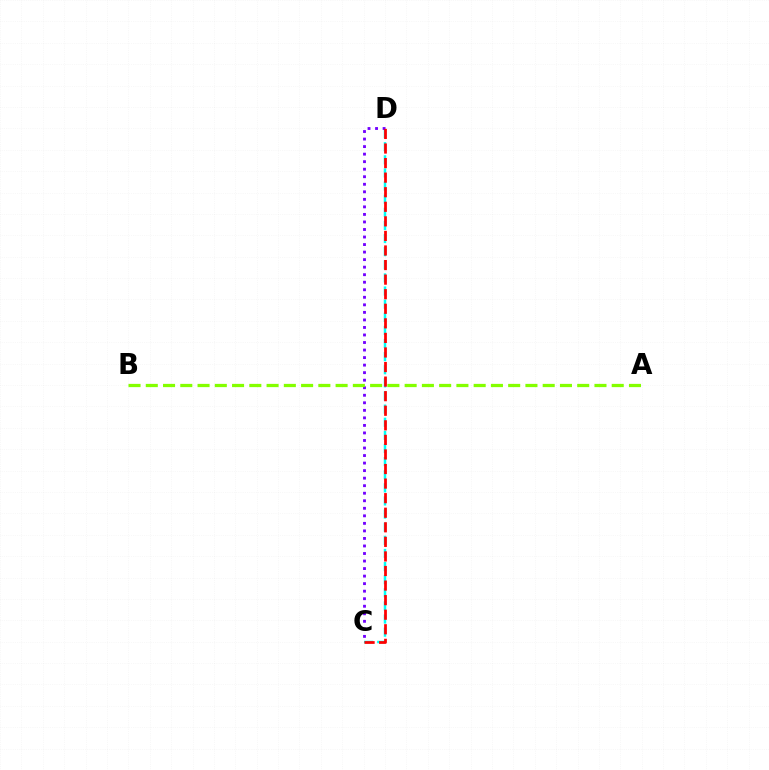{('C', 'D'): [{'color': '#00fff6', 'line_style': 'dashed', 'thickness': 1.78}, {'color': '#7200ff', 'line_style': 'dotted', 'thickness': 2.05}, {'color': '#ff0000', 'line_style': 'dashed', 'thickness': 1.98}], ('A', 'B'): [{'color': '#84ff00', 'line_style': 'dashed', 'thickness': 2.34}]}